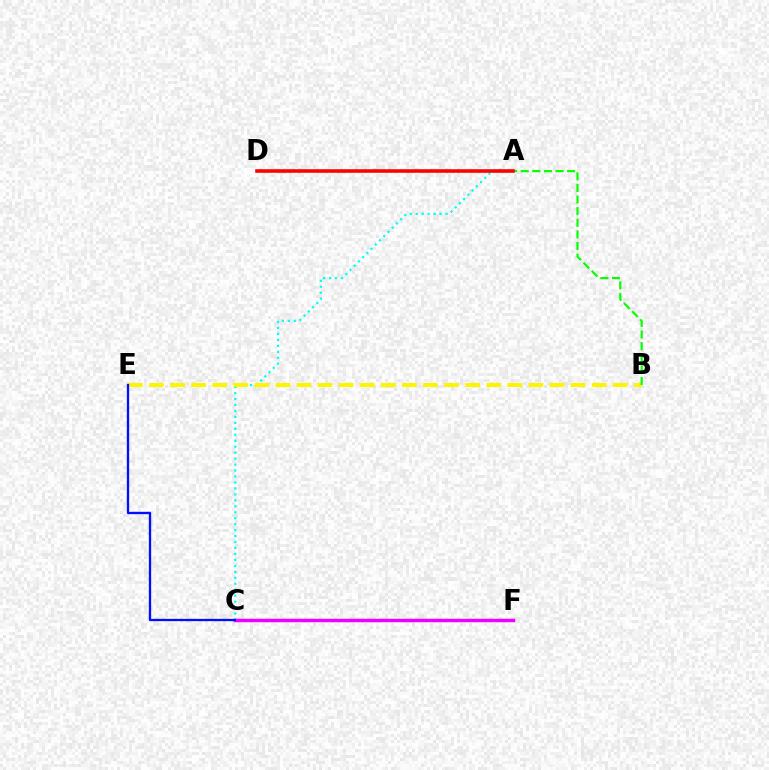{('C', 'F'): [{'color': '#ee00ff', 'line_style': 'solid', 'thickness': 2.48}], ('A', 'C'): [{'color': '#00fff6', 'line_style': 'dotted', 'thickness': 1.62}], ('B', 'E'): [{'color': '#fcf500', 'line_style': 'dashed', 'thickness': 2.86}], ('C', 'E'): [{'color': '#0010ff', 'line_style': 'solid', 'thickness': 1.67}], ('A', 'B'): [{'color': '#08ff00', 'line_style': 'dashed', 'thickness': 1.58}], ('A', 'D'): [{'color': '#ff0000', 'line_style': 'solid', 'thickness': 2.58}]}